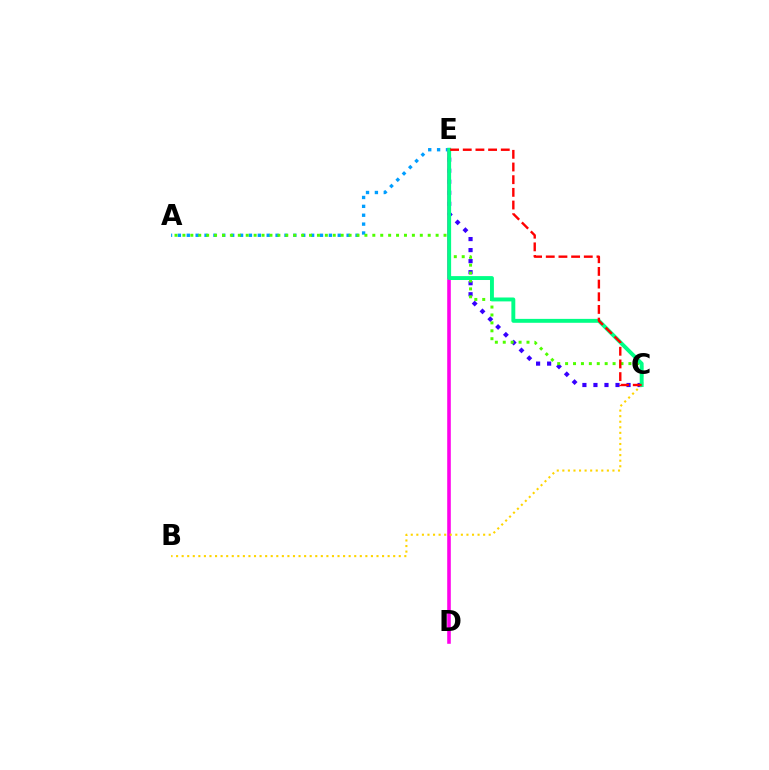{('C', 'E'): [{'color': '#3700ff', 'line_style': 'dotted', 'thickness': 3.0}, {'color': '#00ff86', 'line_style': 'solid', 'thickness': 2.81}, {'color': '#ff0000', 'line_style': 'dashed', 'thickness': 1.72}], ('A', 'E'): [{'color': '#009eff', 'line_style': 'dotted', 'thickness': 2.41}], ('D', 'E'): [{'color': '#ff00ed', 'line_style': 'solid', 'thickness': 2.58}], ('A', 'C'): [{'color': '#4fff00', 'line_style': 'dotted', 'thickness': 2.15}], ('B', 'C'): [{'color': '#ffd500', 'line_style': 'dotted', 'thickness': 1.51}]}